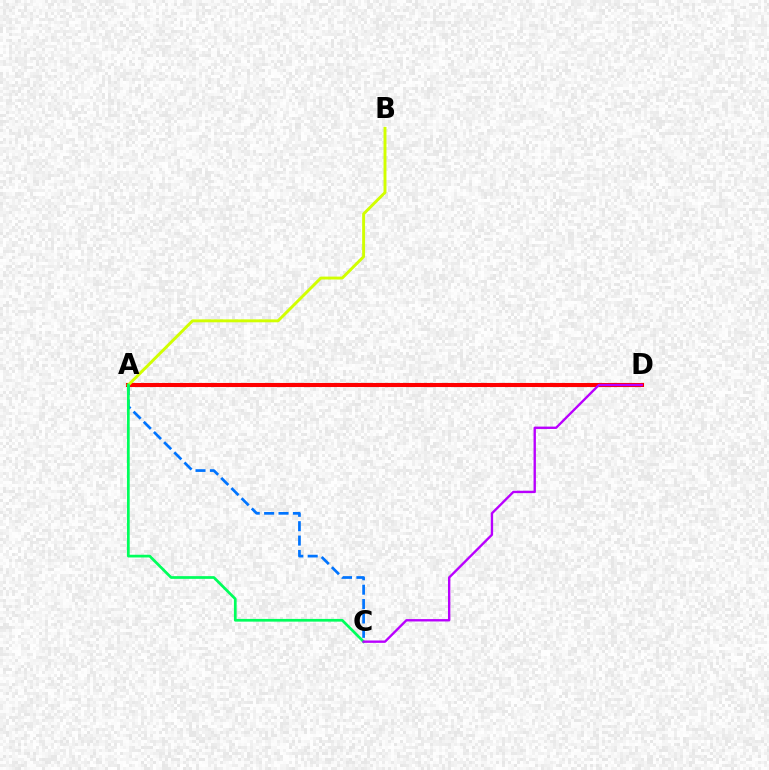{('A', 'D'): [{'color': '#ff0000', 'line_style': 'solid', 'thickness': 2.93}], ('A', 'B'): [{'color': '#d1ff00', 'line_style': 'solid', 'thickness': 2.1}], ('A', 'C'): [{'color': '#0074ff', 'line_style': 'dashed', 'thickness': 1.95}, {'color': '#00ff5c', 'line_style': 'solid', 'thickness': 1.96}], ('C', 'D'): [{'color': '#b900ff', 'line_style': 'solid', 'thickness': 1.71}]}